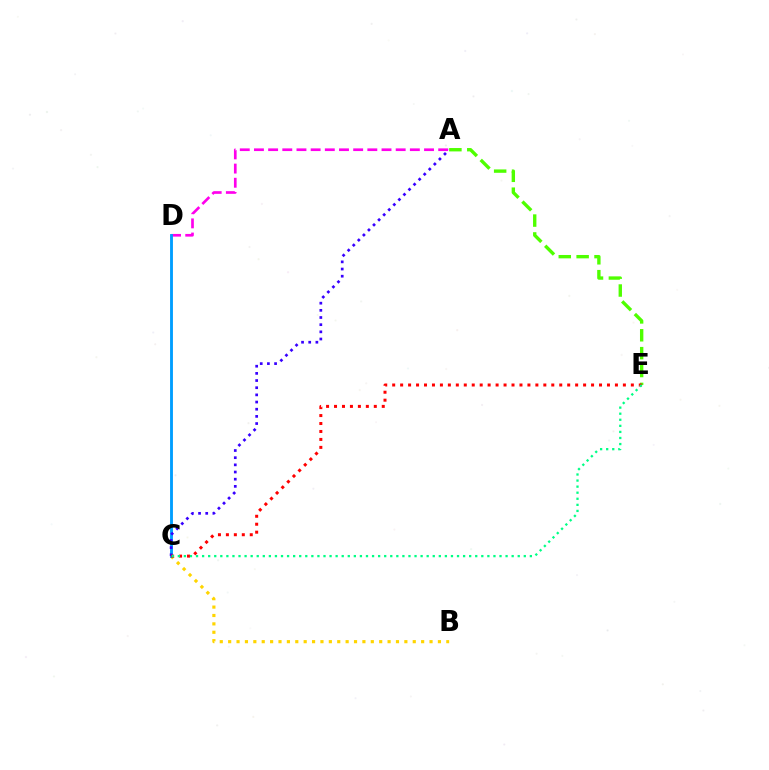{('A', 'D'): [{'color': '#ff00ed', 'line_style': 'dashed', 'thickness': 1.93}], ('B', 'C'): [{'color': '#ffd500', 'line_style': 'dotted', 'thickness': 2.28}], ('C', 'D'): [{'color': '#009eff', 'line_style': 'solid', 'thickness': 2.07}], ('A', 'E'): [{'color': '#4fff00', 'line_style': 'dashed', 'thickness': 2.43}], ('A', 'C'): [{'color': '#3700ff', 'line_style': 'dotted', 'thickness': 1.95}], ('C', 'E'): [{'color': '#ff0000', 'line_style': 'dotted', 'thickness': 2.16}, {'color': '#00ff86', 'line_style': 'dotted', 'thickness': 1.65}]}